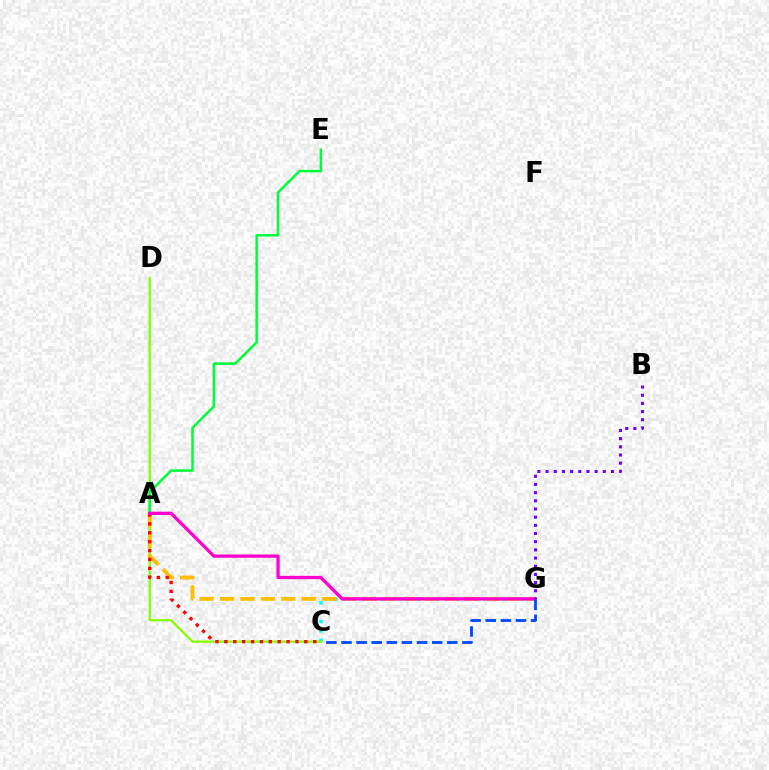{('C', 'G'): [{'color': '#00fff6', 'line_style': 'dotted', 'thickness': 2.53}, {'color': '#004bff', 'line_style': 'dashed', 'thickness': 2.05}], ('C', 'D'): [{'color': '#84ff00', 'line_style': 'solid', 'thickness': 1.64}], ('A', 'G'): [{'color': '#ffbd00', 'line_style': 'dashed', 'thickness': 2.78}, {'color': '#ff00cf', 'line_style': 'solid', 'thickness': 2.37}], ('A', 'E'): [{'color': '#00ff39', 'line_style': 'solid', 'thickness': 1.82}], ('A', 'C'): [{'color': '#ff0000', 'line_style': 'dotted', 'thickness': 2.41}], ('B', 'G'): [{'color': '#7200ff', 'line_style': 'dotted', 'thickness': 2.22}]}